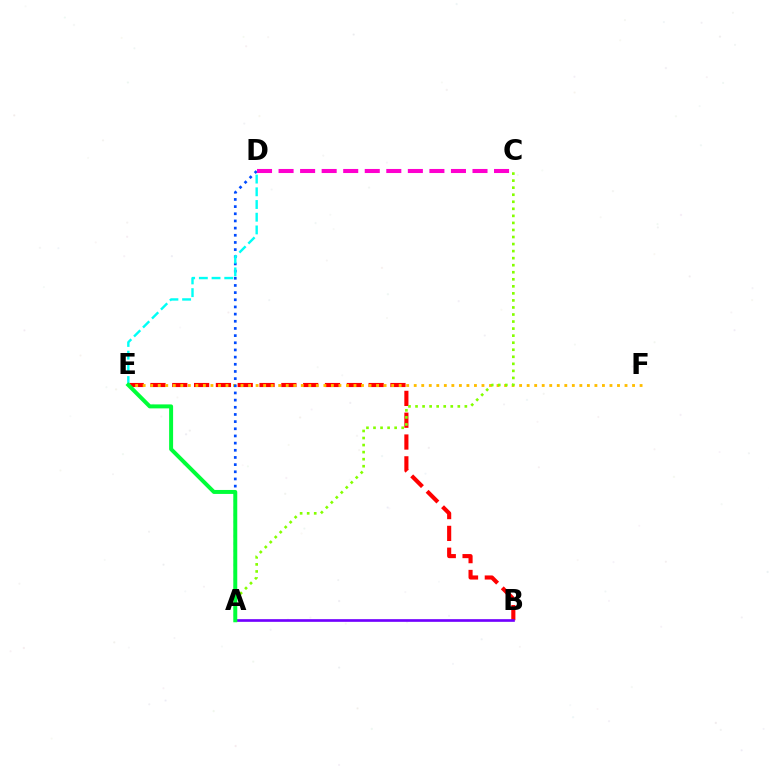{('B', 'E'): [{'color': '#ff0000', 'line_style': 'dashed', 'thickness': 2.96}], ('E', 'F'): [{'color': '#ffbd00', 'line_style': 'dotted', 'thickness': 2.05}], ('A', 'D'): [{'color': '#004bff', 'line_style': 'dotted', 'thickness': 1.95}], ('A', 'C'): [{'color': '#84ff00', 'line_style': 'dotted', 'thickness': 1.91}], ('D', 'E'): [{'color': '#00fff6', 'line_style': 'dashed', 'thickness': 1.73}], ('C', 'D'): [{'color': '#ff00cf', 'line_style': 'dashed', 'thickness': 2.93}], ('A', 'B'): [{'color': '#7200ff', 'line_style': 'solid', 'thickness': 1.92}], ('A', 'E'): [{'color': '#00ff39', 'line_style': 'solid', 'thickness': 2.86}]}